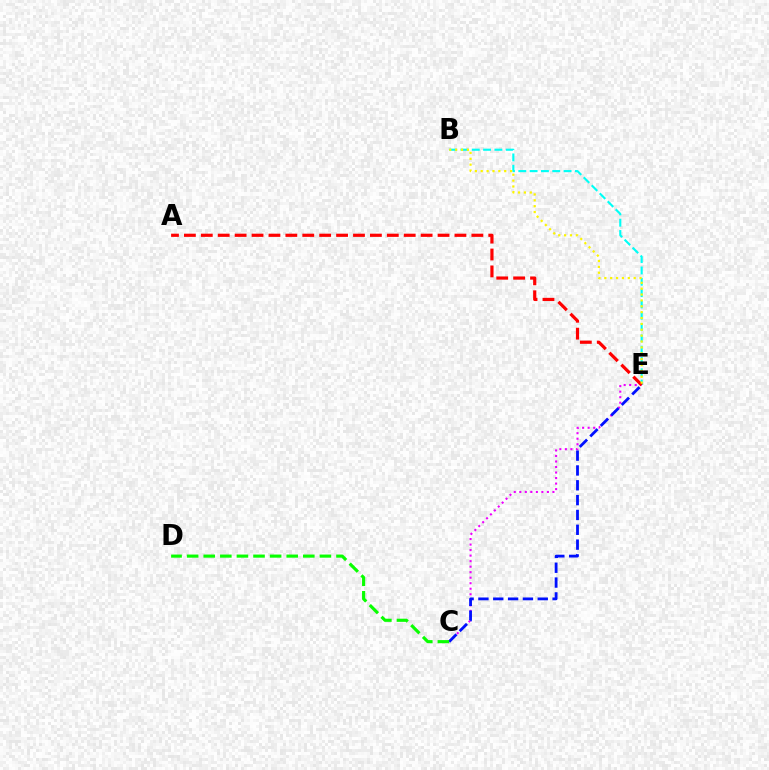{('C', 'E'): [{'color': '#ee00ff', 'line_style': 'dotted', 'thickness': 1.5}, {'color': '#0010ff', 'line_style': 'dashed', 'thickness': 2.02}], ('B', 'E'): [{'color': '#00fff6', 'line_style': 'dashed', 'thickness': 1.54}, {'color': '#fcf500', 'line_style': 'dotted', 'thickness': 1.6}], ('A', 'E'): [{'color': '#ff0000', 'line_style': 'dashed', 'thickness': 2.3}], ('C', 'D'): [{'color': '#08ff00', 'line_style': 'dashed', 'thickness': 2.25}]}